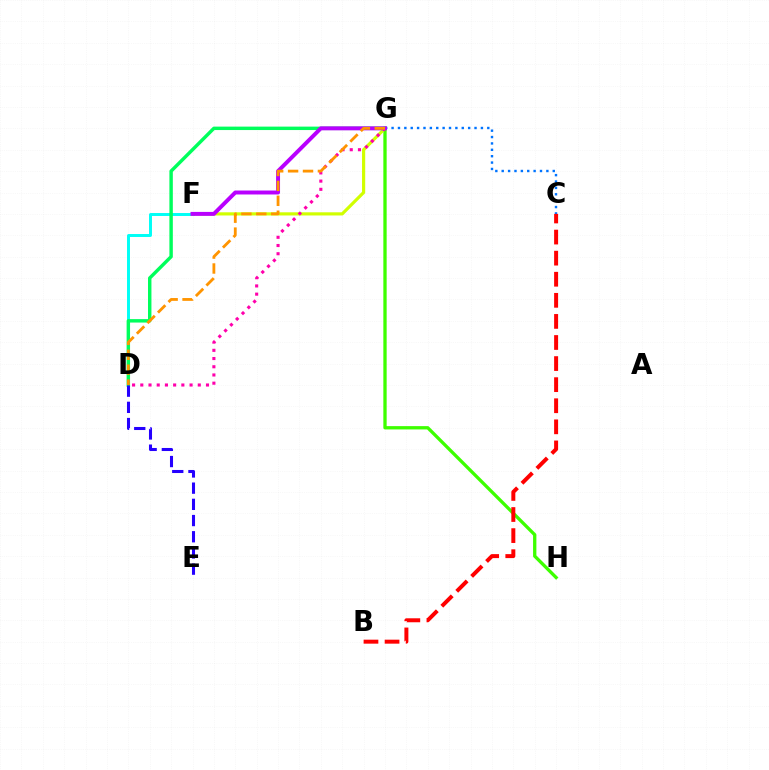{('G', 'H'): [{'color': '#3dff00', 'line_style': 'solid', 'thickness': 2.38}], ('D', 'F'): [{'color': '#00fff6', 'line_style': 'solid', 'thickness': 2.13}], ('F', 'G'): [{'color': '#d1ff00', 'line_style': 'solid', 'thickness': 2.29}, {'color': '#b900ff', 'line_style': 'solid', 'thickness': 2.85}], ('D', 'G'): [{'color': '#ff00ac', 'line_style': 'dotted', 'thickness': 2.23}, {'color': '#00ff5c', 'line_style': 'solid', 'thickness': 2.47}, {'color': '#ff9400', 'line_style': 'dashed', 'thickness': 2.03}], ('C', 'G'): [{'color': '#0074ff', 'line_style': 'dotted', 'thickness': 1.73}], ('D', 'E'): [{'color': '#2500ff', 'line_style': 'dashed', 'thickness': 2.2}], ('B', 'C'): [{'color': '#ff0000', 'line_style': 'dashed', 'thickness': 2.86}]}